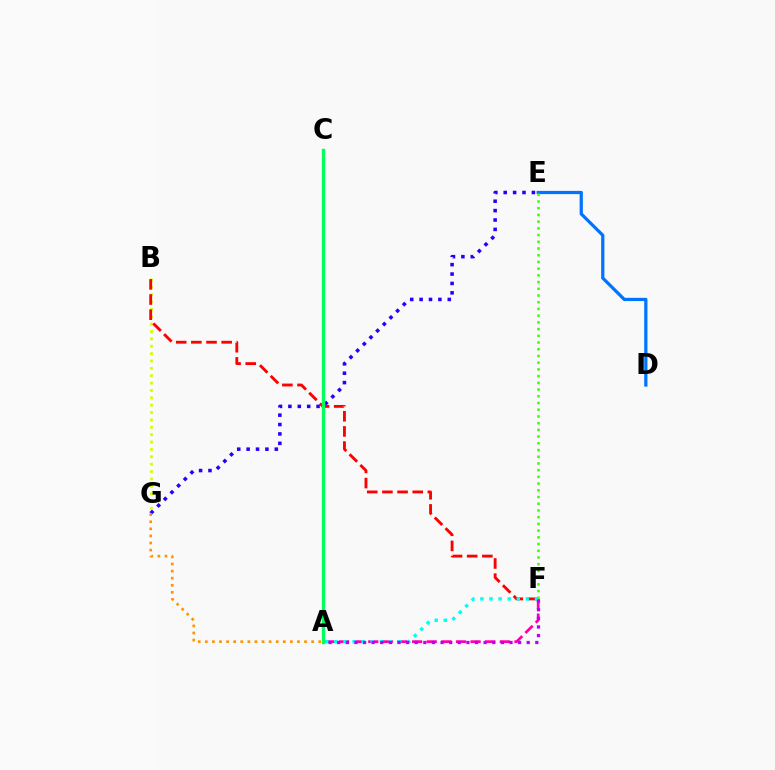{('E', 'G'): [{'color': '#2500ff', 'line_style': 'dotted', 'thickness': 2.55}], ('A', 'F'): [{'color': '#ff00ac', 'line_style': 'dashed', 'thickness': 1.99}, {'color': '#00fff6', 'line_style': 'dotted', 'thickness': 2.47}, {'color': '#b900ff', 'line_style': 'dotted', 'thickness': 2.34}], ('B', 'G'): [{'color': '#d1ff00', 'line_style': 'dotted', 'thickness': 2.0}], ('B', 'F'): [{'color': '#ff0000', 'line_style': 'dashed', 'thickness': 2.06}], ('D', 'E'): [{'color': '#0074ff', 'line_style': 'solid', 'thickness': 2.33}], ('A', 'G'): [{'color': '#ff9400', 'line_style': 'dotted', 'thickness': 1.93}], ('E', 'F'): [{'color': '#3dff00', 'line_style': 'dotted', 'thickness': 1.82}], ('A', 'C'): [{'color': '#00ff5c', 'line_style': 'solid', 'thickness': 2.4}]}